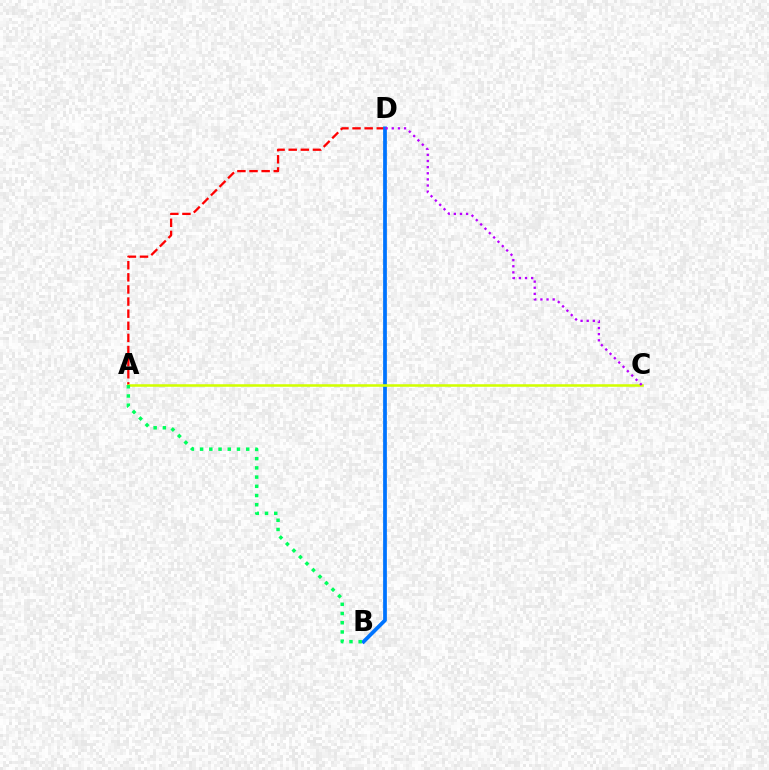{('A', 'D'): [{'color': '#ff0000', 'line_style': 'dashed', 'thickness': 1.65}], ('B', 'D'): [{'color': '#0074ff', 'line_style': 'solid', 'thickness': 2.7}], ('A', 'C'): [{'color': '#d1ff00', 'line_style': 'solid', 'thickness': 1.83}], ('A', 'B'): [{'color': '#00ff5c', 'line_style': 'dotted', 'thickness': 2.51}], ('C', 'D'): [{'color': '#b900ff', 'line_style': 'dotted', 'thickness': 1.66}]}